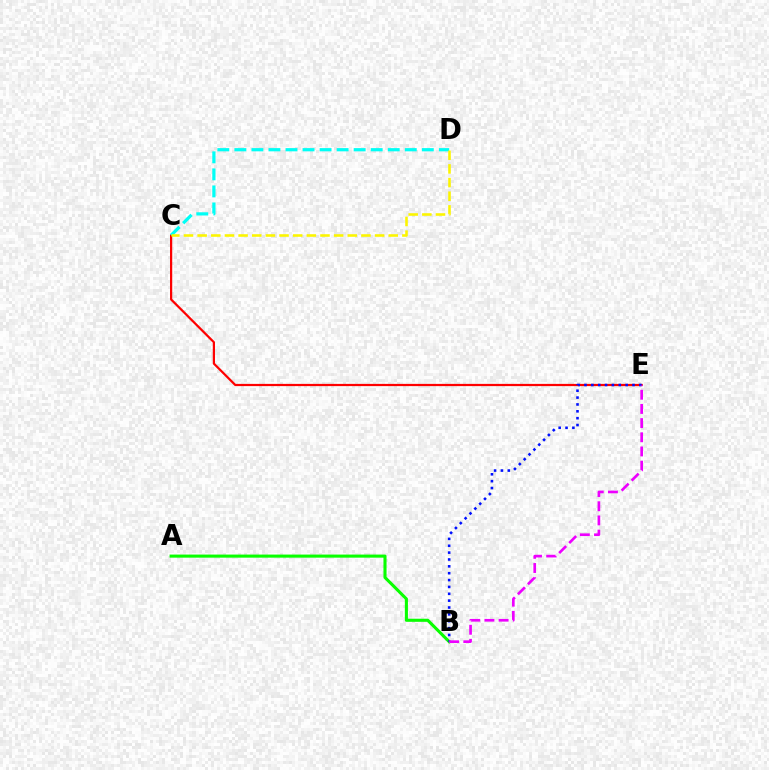{('C', 'E'): [{'color': '#ff0000', 'line_style': 'solid', 'thickness': 1.6}], ('C', 'D'): [{'color': '#00fff6', 'line_style': 'dashed', 'thickness': 2.32}, {'color': '#fcf500', 'line_style': 'dashed', 'thickness': 1.85}], ('A', 'B'): [{'color': '#08ff00', 'line_style': 'solid', 'thickness': 2.22}], ('B', 'E'): [{'color': '#0010ff', 'line_style': 'dotted', 'thickness': 1.86}, {'color': '#ee00ff', 'line_style': 'dashed', 'thickness': 1.93}]}